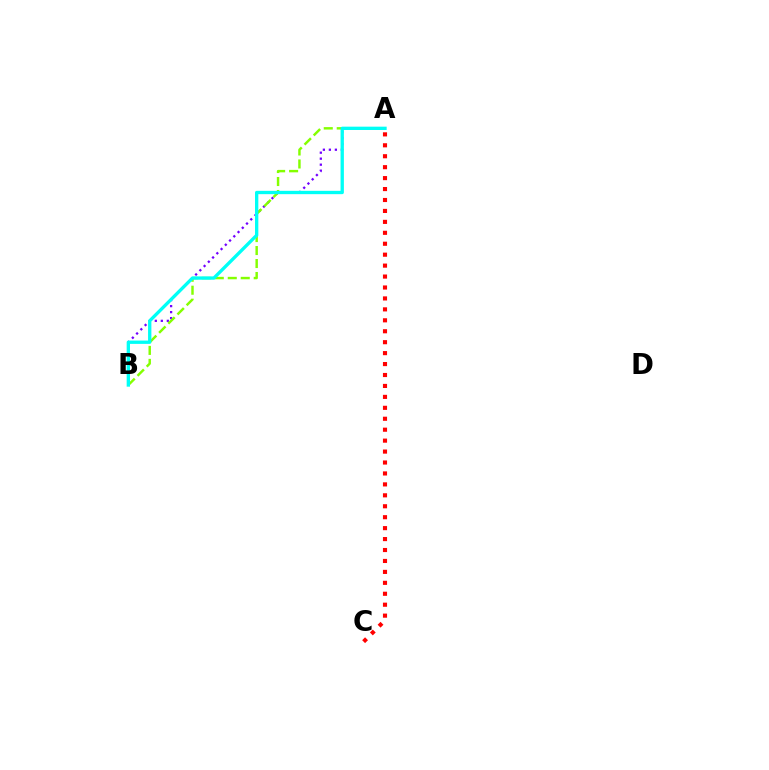{('A', 'B'): [{'color': '#7200ff', 'line_style': 'dotted', 'thickness': 1.63}, {'color': '#84ff00', 'line_style': 'dashed', 'thickness': 1.76}, {'color': '#00fff6', 'line_style': 'solid', 'thickness': 2.4}], ('A', 'C'): [{'color': '#ff0000', 'line_style': 'dotted', 'thickness': 2.97}]}